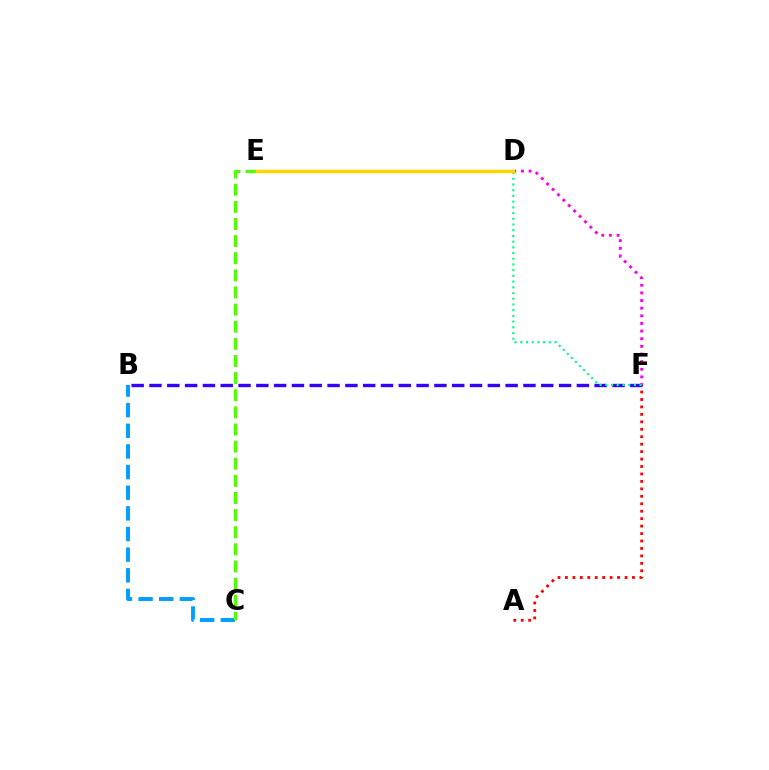{('A', 'F'): [{'color': '#ff0000', 'line_style': 'dotted', 'thickness': 2.02}], ('B', 'C'): [{'color': '#009eff', 'line_style': 'dashed', 'thickness': 2.8}], ('B', 'F'): [{'color': '#3700ff', 'line_style': 'dashed', 'thickness': 2.42}], ('D', 'F'): [{'color': '#ff00ed', 'line_style': 'dotted', 'thickness': 2.07}, {'color': '#00ff86', 'line_style': 'dotted', 'thickness': 1.55}], ('C', 'E'): [{'color': '#4fff00', 'line_style': 'dashed', 'thickness': 2.33}], ('D', 'E'): [{'color': '#ffd500', 'line_style': 'solid', 'thickness': 2.5}]}